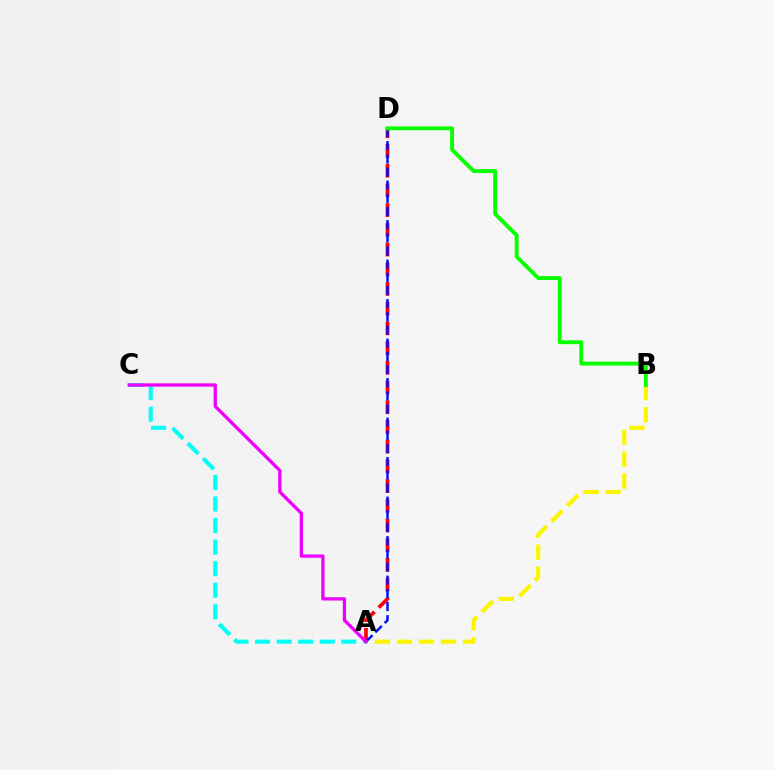{('A', 'B'): [{'color': '#fcf500', 'line_style': 'dashed', 'thickness': 2.99}], ('A', 'D'): [{'color': '#ff0000', 'line_style': 'dashed', 'thickness': 2.68}, {'color': '#0010ff', 'line_style': 'dashed', 'thickness': 1.79}], ('A', 'C'): [{'color': '#00fff6', 'line_style': 'dashed', 'thickness': 2.93}, {'color': '#ee00ff', 'line_style': 'solid', 'thickness': 2.37}], ('B', 'D'): [{'color': '#08ff00', 'line_style': 'solid', 'thickness': 2.79}]}